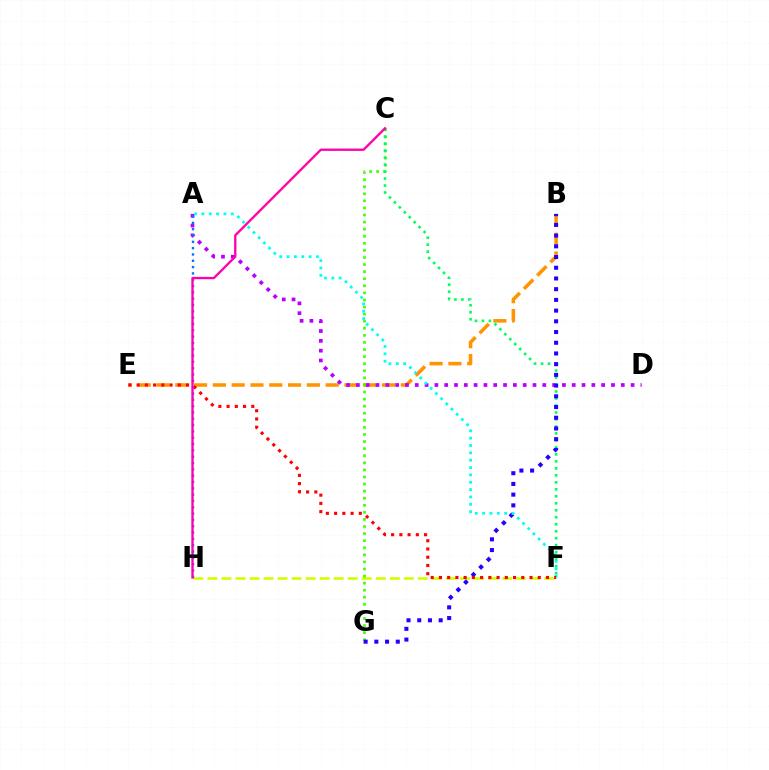{('B', 'E'): [{'color': '#ff9400', 'line_style': 'dashed', 'thickness': 2.55}], ('A', 'D'): [{'color': '#b900ff', 'line_style': 'dotted', 'thickness': 2.67}], ('F', 'H'): [{'color': '#d1ff00', 'line_style': 'dashed', 'thickness': 1.91}], ('C', 'G'): [{'color': '#3dff00', 'line_style': 'dotted', 'thickness': 1.92}], ('C', 'F'): [{'color': '#00ff5c', 'line_style': 'dotted', 'thickness': 1.9}], ('B', 'G'): [{'color': '#2500ff', 'line_style': 'dotted', 'thickness': 2.91}], ('A', 'F'): [{'color': '#00fff6', 'line_style': 'dotted', 'thickness': 2.0}], ('E', 'F'): [{'color': '#ff0000', 'line_style': 'dotted', 'thickness': 2.24}], ('A', 'H'): [{'color': '#0074ff', 'line_style': 'dotted', 'thickness': 1.72}], ('C', 'H'): [{'color': '#ff00ac', 'line_style': 'solid', 'thickness': 1.67}]}